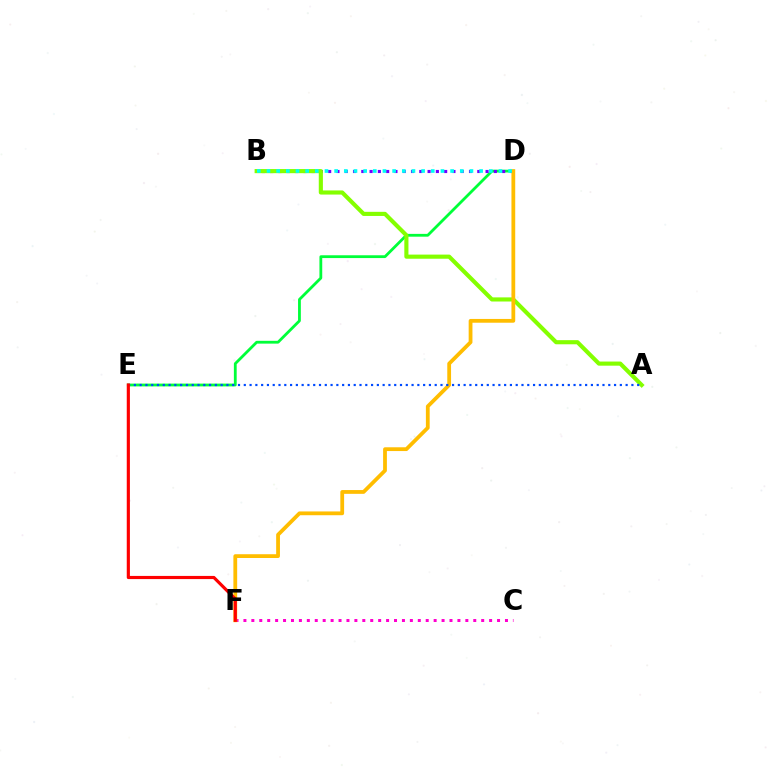{('D', 'E'): [{'color': '#00ff39', 'line_style': 'solid', 'thickness': 2.02}], ('B', 'D'): [{'color': '#7200ff', 'line_style': 'dotted', 'thickness': 2.25}, {'color': '#00fff6', 'line_style': 'dotted', 'thickness': 2.63}], ('C', 'F'): [{'color': '#ff00cf', 'line_style': 'dotted', 'thickness': 2.15}], ('A', 'B'): [{'color': '#84ff00', 'line_style': 'solid', 'thickness': 2.97}], ('D', 'F'): [{'color': '#ffbd00', 'line_style': 'solid', 'thickness': 2.72}], ('A', 'E'): [{'color': '#004bff', 'line_style': 'dotted', 'thickness': 1.57}], ('E', 'F'): [{'color': '#ff0000', 'line_style': 'solid', 'thickness': 2.28}]}